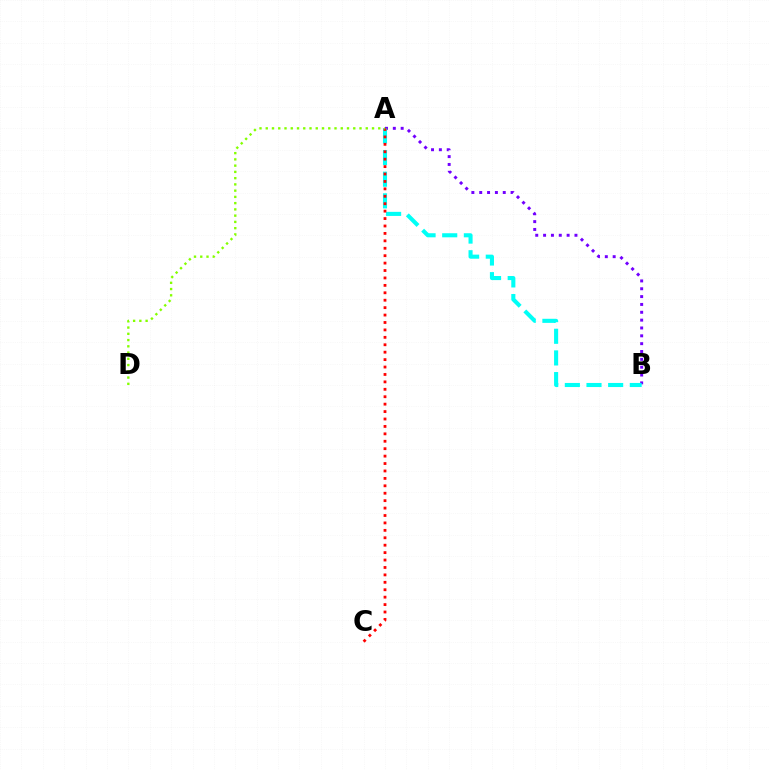{('A', 'B'): [{'color': '#7200ff', 'line_style': 'dotted', 'thickness': 2.13}, {'color': '#00fff6', 'line_style': 'dashed', 'thickness': 2.94}], ('A', 'C'): [{'color': '#ff0000', 'line_style': 'dotted', 'thickness': 2.02}], ('A', 'D'): [{'color': '#84ff00', 'line_style': 'dotted', 'thickness': 1.7}]}